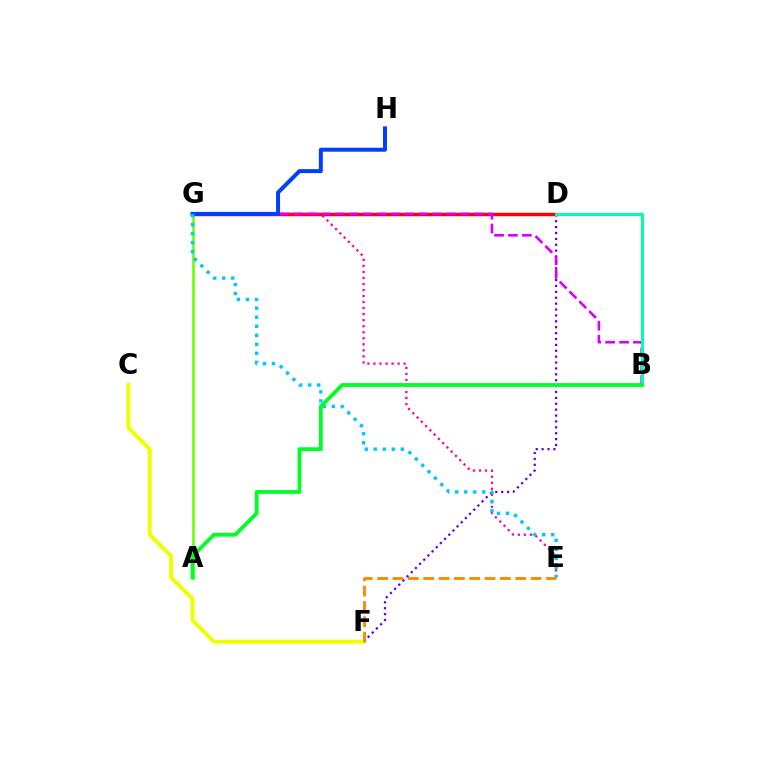{('D', 'F'): [{'color': '#4f00ff', 'line_style': 'dotted', 'thickness': 1.6}], ('D', 'G'): [{'color': '#ff0000', 'line_style': 'solid', 'thickness': 2.48}], ('B', 'G'): [{'color': '#d600ff', 'line_style': 'dashed', 'thickness': 1.89}], ('A', 'G'): [{'color': '#66ff00', 'line_style': 'solid', 'thickness': 1.84}], ('B', 'D'): [{'color': '#00ffaf', 'line_style': 'solid', 'thickness': 2.18}], ('C', 'F'): [{'color': '#eeff00', 'line_style': 'solid', 'thickness': 2.87}], ('E', 'G'): [{'color': '#ff00a0', 'line_style': 'dotted', 'thickness': 1.64}, {'color': '#00c7ff', 'line_style': 'dotted', 'thickness': 2.45}], ('G', 'H'): [{'color': '#003fff', 'line_style': 'solid', 'thickness': 2.87}], ('A', 'B'): [{'color': '#00ff27', 'line_style': 'solid', 'thickness': 2.74}], ('E', 'F'): [{'color': '#ff8800', 'line_style': 'dashed', 'thickness': 2.09}]}